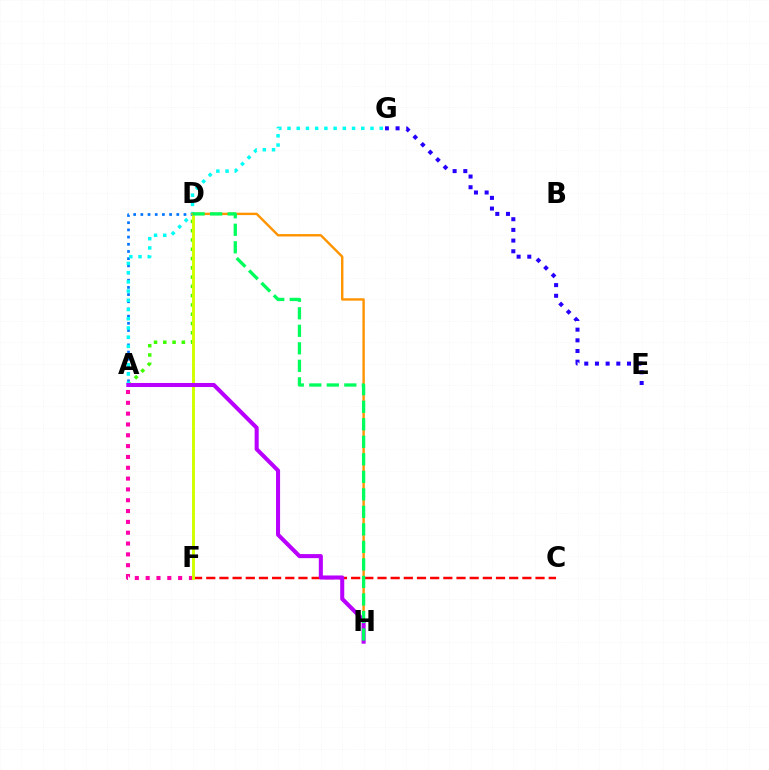{('A', 'D'): [{'color': '#0074ff', 'line_style': 'dotted', 'thickness': 1.95}, {'color': '#3dff00', 'line_style': 'dotted', 'thickness': 2.52}], ('A', 'F'): [{'color': '#ff00ac', 'line_style': 'dotted', 'thickness': 2.94}], ('C', 'F'): [{'color': '#ff0000', 'line_style': 'dashed', 'thickness': 1.79}], ('A', 'G'): [{'color': '#00fff6', 'line_style': 'dotted', 'thickness': 2.51}], ('D', 'F'): [{'color': '#d1ff00', 'line_style': 'solid', 'thickness': 2.12}], ('E', 'G'): [{'color': '#2500ff', 'line_style': 'dotted', 'thickness': 2.9}], ('D', 'H'): [{'color': '#ff9400', 'line_style': 'solid', 'thickness': 1.73}, {'color': '#00ff5c', 'line_style': 'dashed', 'thickness': 2.38}], ('A', 'H'): [{'color': '#b900ff', 'line_style': 'solid', 'thickness': 2.92}]}